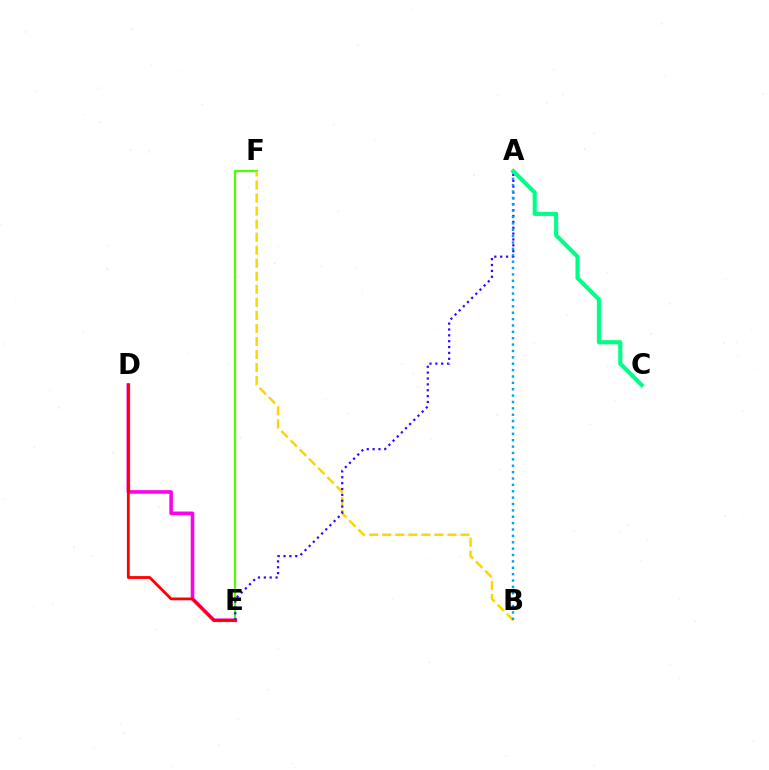{('E', 'F'): [{'color': '#4fff00', 'line_style': 'solid', 'thickness': 1.62}], ('D', 'E'): [{'color': '#ff00ed', 'line_style': 'solid', 'thickness': 2.58}, {'color': '#ff0000', 'line_style': 'solid', 'thickness': 2.01}], ('B', 'F'): [{'color': '#ffd500', 'line_style': 'dashed', 'thickness': 1.77}], ('A', 'E'): [{'color': '#3700ff', 'line_style': 'dotted', 'thickness': 1.59}], ('A', 'B'): [{'color': '#009eff', 'line_style': 'dotted', 'thickness': 1.73}], ('A', 'C'): [{'color': '#00ff86', 'line_style': 'solid', 'thickness': 2.96}]}